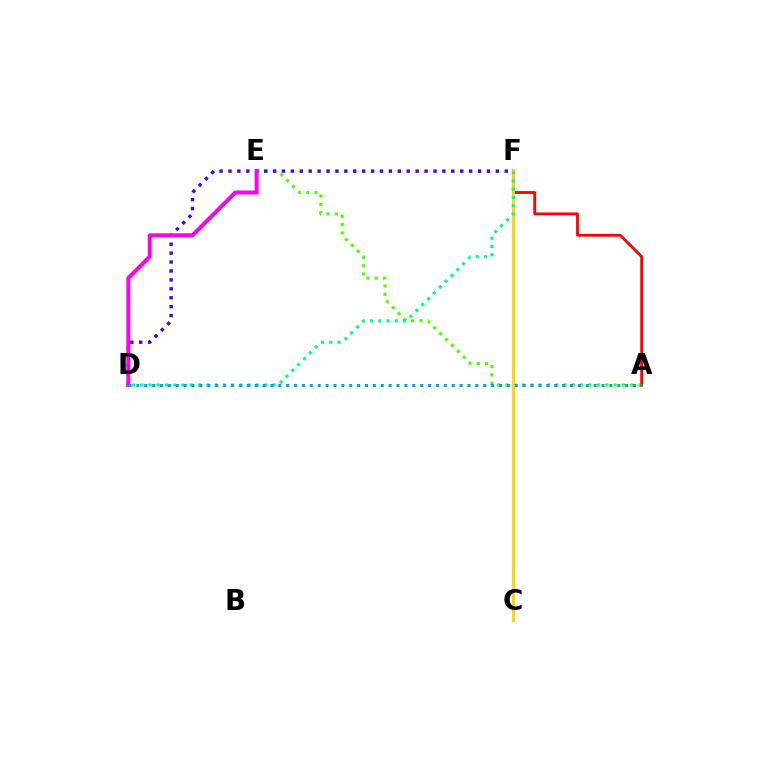{('A', 'E'): [{'color': '#4fff00', 'line_style': 'dotted', 'thickness': 2.26}], ('A', 'F'): [{'color': '#ff0000', 'line_style': 'solid', 'thickness': 2.03}], ('D', 'F'): [{'color': '#3700ff', 'line_style': 'dotted', 'thickness': 2.42}, {'color': '#00ff86', 'line_style': 'dotted', 'thickness': 2.25}], ('D', 'E'): [{'color': '#ff00ed', 'line_style': 'solid', 'thickness': 2.86}], ('C', 'F'): [{'color': '#ffd500', 'line_style': 'solid', 'thickness': 2.09}], ('A', 'D'): [{'color': '#009eff', 'line_style': 'dotted', 'thickness': 2.14}]}